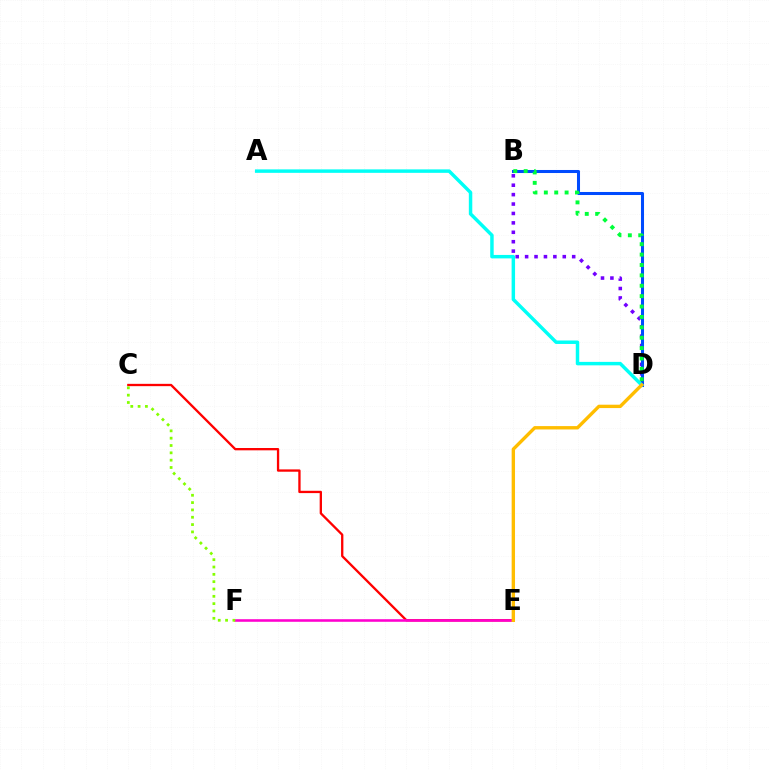{('B', 'D'): [{'color': '#7200ff', 'line_style': 'dotted', 'thickness': 2.56}, {'color': '#004bff', 'line_style': 'solid', 'thickness': 2.19}, {'color': '#00ff39', 'line_style': 'dotted', 'thickness': 2.82}], ('C', 'E'): [{'color': '#ff0000', 'line_style': 'solid', 'thickness': 1.67}], ('E', 'F'): [{'color': '#ff00cf', 'line_style': 'solid', 'thickness': 1.86}], ('A', 'D'): [{'color': '#00fff6', 'line_style': 'solid', 'thickness': 2.49}], ('C', 'F'): [{'color': '#84ff00', 'line_style': 'dotted', 'thickness': 1.99}], ('D', 'E'): [{'color': '#ffbd00', 'line_style': 'solid', 'thickness': 2.43}]}